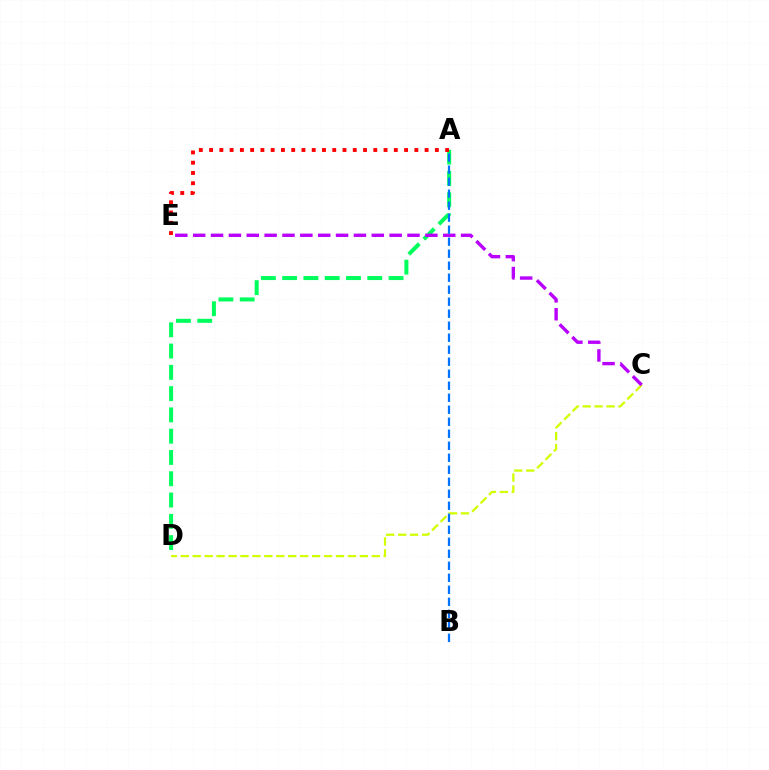{('A', 'D'): [{'color': '#00ff5c', 'line_style': 'dashed', 'thickness': 2.89}], ('C', 'D'): [{'color': '#d1ff00', 'line_style': 'dashed', 'thickness': 1.62}], ('C', 'E'): [{'color': '#b900ff', 'line_style': 'dashed', 'thickness': 2.43}], ('A', 'B'): [{'color': '#0074ff', 'line_style': 'dashed', 'thickness': 1.63}], ('A', 'E'): [{'color': '#ff0000', 'line_style': 'dotted', 'thickness': 2.79}]}